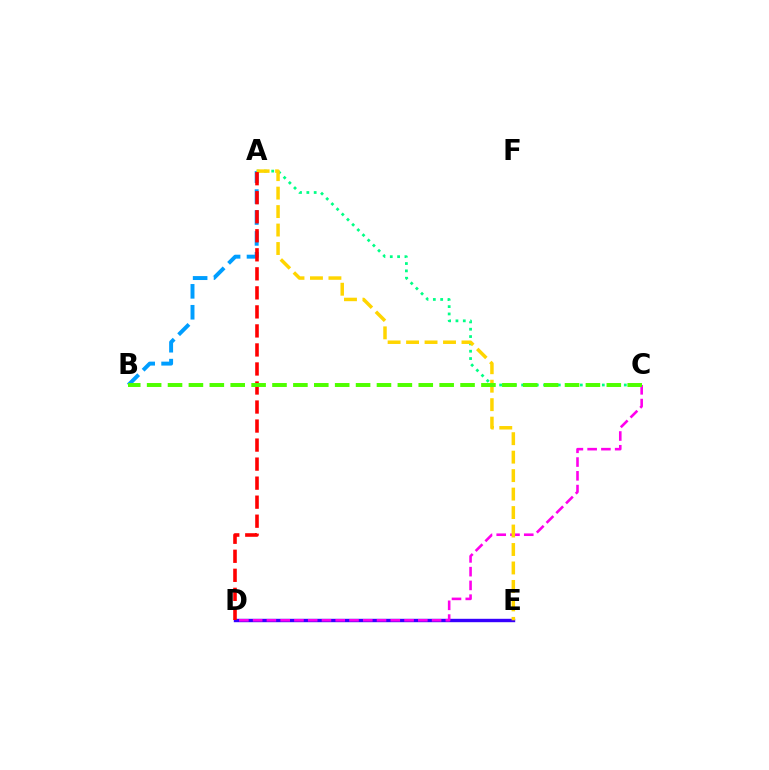{('D', 'E'): [{'color': '#3700ff', 'line_style': 'solid', 'thickness': 2.45}], ('A', 'B'): [{'color': '#009eff', 'line_style': 'dashed', 'thickness': 2.84}], ('C', 'D'): [{'color': '#ff00ed', 'line_style': 'dashed', 'thickness': 1.87}], ('A', 'C'): [{'color': '#00ff86', 'line_style': 'dotted', 'thickness': 1.99}], ('A', 'E'): [{'color': '#ffd500', 'line_style': 'dashed', 'thickness': 2.51}], ('A', 'D'): [{'color': '#ff0000', 'line_style': 'dashed', 'thickness': 2.58}], ('B', 'C'): [{'color': '#4fff00', 'line_style': 'dashed', 'thickness': 2.84}]}